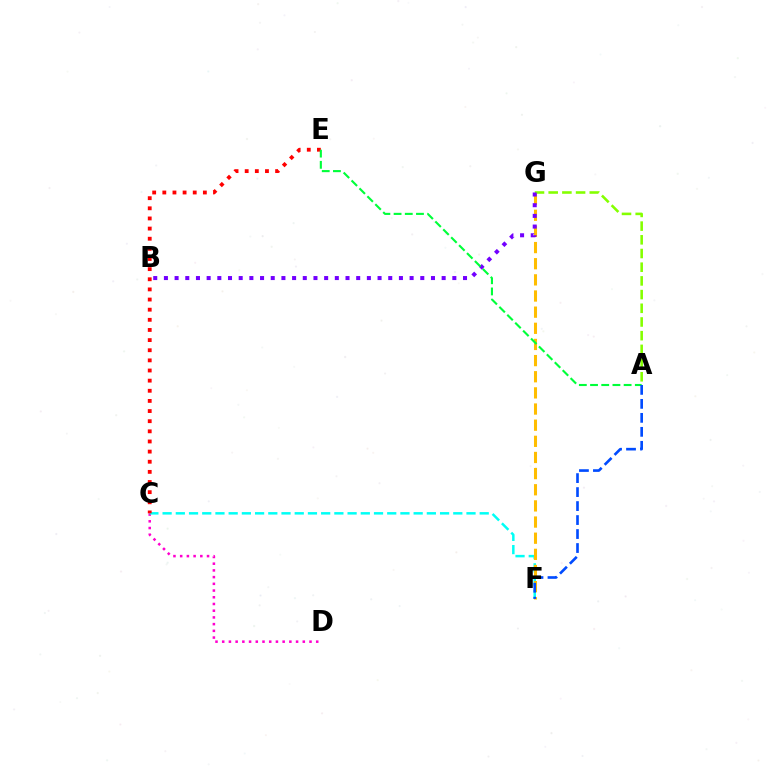{('A', 'G'): [{'color': '#84ff00', 'line_style': 'dashed', 'thickness': 1.86}], ('C', 'D'): [{'color': '#ff00cf', 'line_style': 'dotted', 'thickness': 1.82}], ('C', 'F'): [{'color': '#00fff6', 'line_style': 'dashed', 'thickness': 1.79}], ('F', 'G'): [{'color': '#ffbd00', 'line_style': 'dashed', 'thickness': 2.19}], ('C', 'E'): [{'color': '#ff0000', 'line_style': 'dotted', 'thickness': 2.75}], ('B', 'G'): [{'color': '#7200ff', 'line_style': 'dotted', 'thickness': 2.9}], ('A', 'E'): [{'color': '#00ff39', 'line_style': 'dashed', 'thickness': 1.52}], ('A', 'F'): [{'color': '#004bff', 'line_style': 'dashed', 'thickness': 1.9}]}